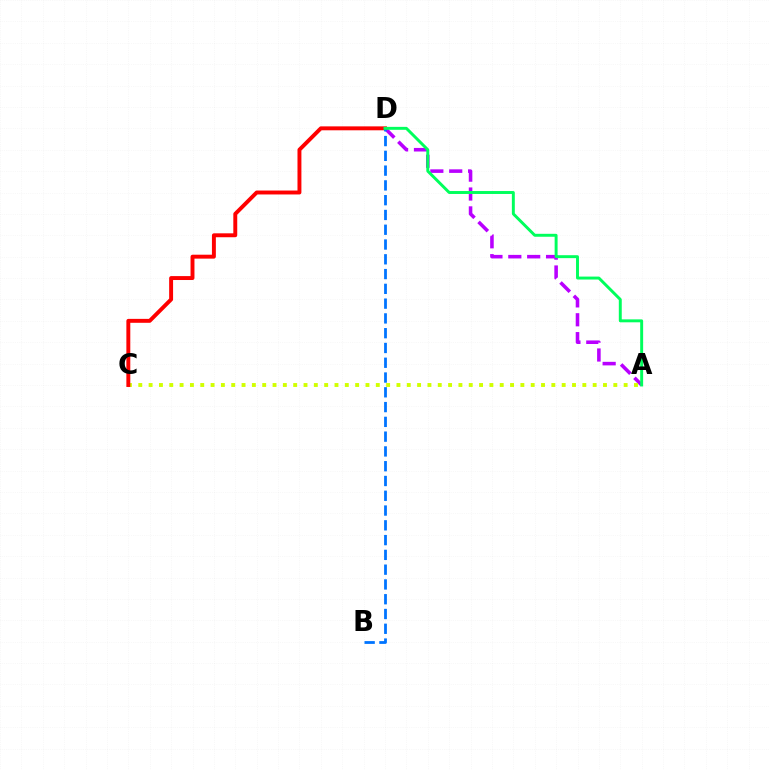{('A', 'D'): [{'color': '#b900ff', 'line_style': 'dashed', 'thickness': 2.56}, {'color': '#00ff5c', 'line_style': 'solid', 'thickness': 2.12}], ('A', 'C'): [{'color': '#d1ff00', 'line_style': 'dotted', 'thickness': 2.81}], ('C', 'D'): [{'color': '#ff0000', 'line_style': 'solid', 'thickness': 2.82}], ('B', 'D'): [{'color': '#0074ff', 'line_style': 'dashed', 'thickness': 2.01}]}